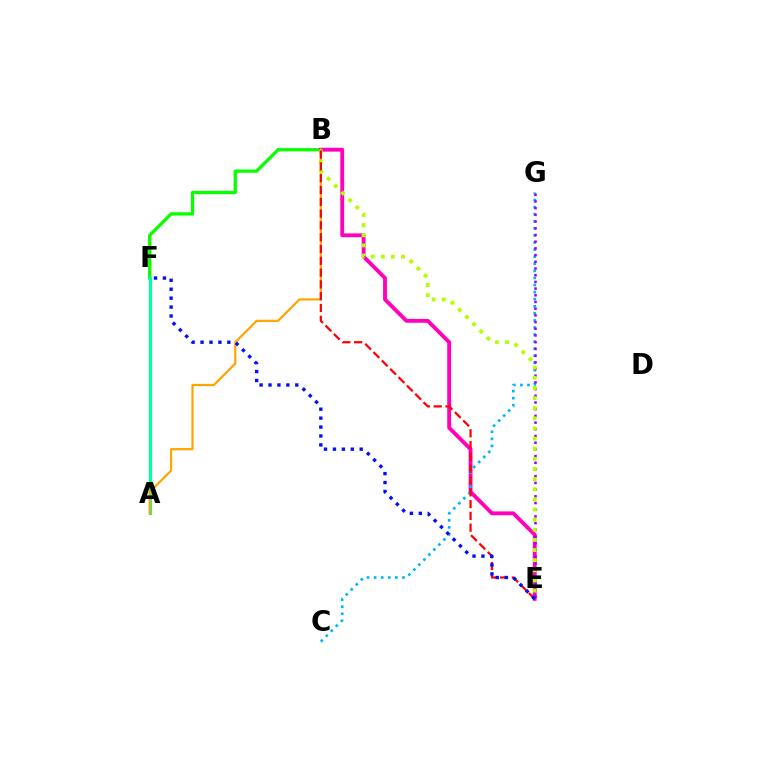{('B', 'F'): [{'color': '#08ff00', 'line_style': 'solid', 'thickness': 2.36}], ('B', 'E'): [{'color': '#ff00bd', 'line_style': 'solid', 'thickness': 2.77}, {'color': '#b3ff00', 'line_style': 'dotted', 'thickness': 2.75}, {'color': '#ff0000', 'line_style': 'dashed', 'thickness': 1.6}], ('C', 'G'): [{'color': '#00b5ff', 'line_style': 'dotted', 'thickness': 1.92}], ('A', 'F'): [{'color': '#00ff9d', 'line_style': 'solid', 'thickness': 2.27}], ('A', 'B'): [{'color': '#ffa500', 'line_style': 'solid', 'thickness': 1.6}], ('E', 'G'): [{'color': '#9b00ff', 'line_style': 'dotted', 'thickness': 1.82}], ('E', 'F'): [{'color': '#0010ff', 'line_style': 'dotted', 'thickness': 2.43}]}